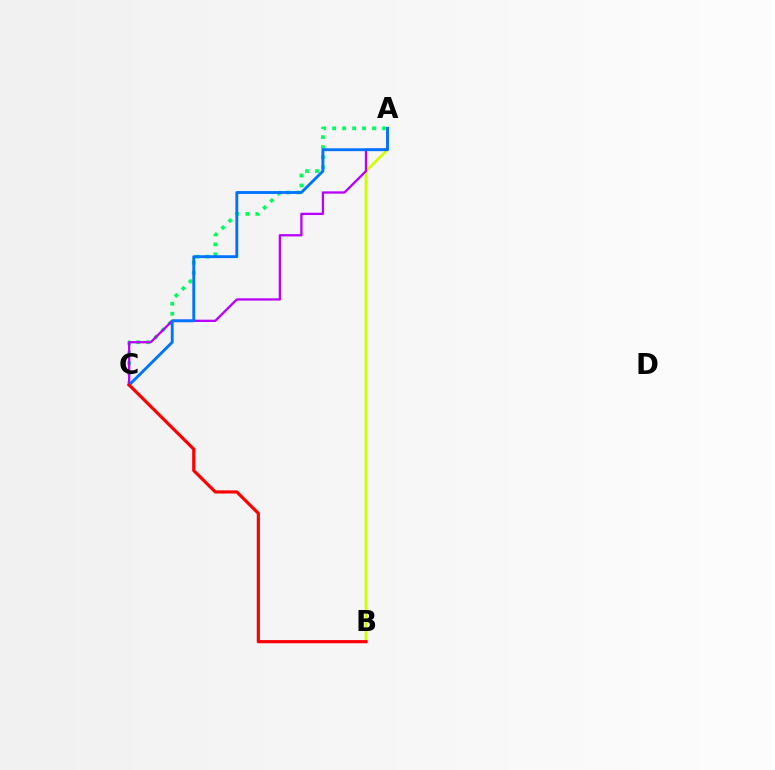{('A', 'B'): [{'color': '#d1ff00', 'line_style': 'solid', 'thickness': 1.97}], ('A', 'C'): [{'color': '#00ff5c', 'line_style': 'dotted', 'thickness': 2.71}, {'color': '#b900ff', 'line_style': 'solid', 'thickness': 1.65}, {'color': '#0074ff', 'line_style': 'solid', 'thickness': 2.07}], ('B', 'C'): [{'color': '#ff0000', 'line_style': 'solid', 'thickness': 2.28}]}